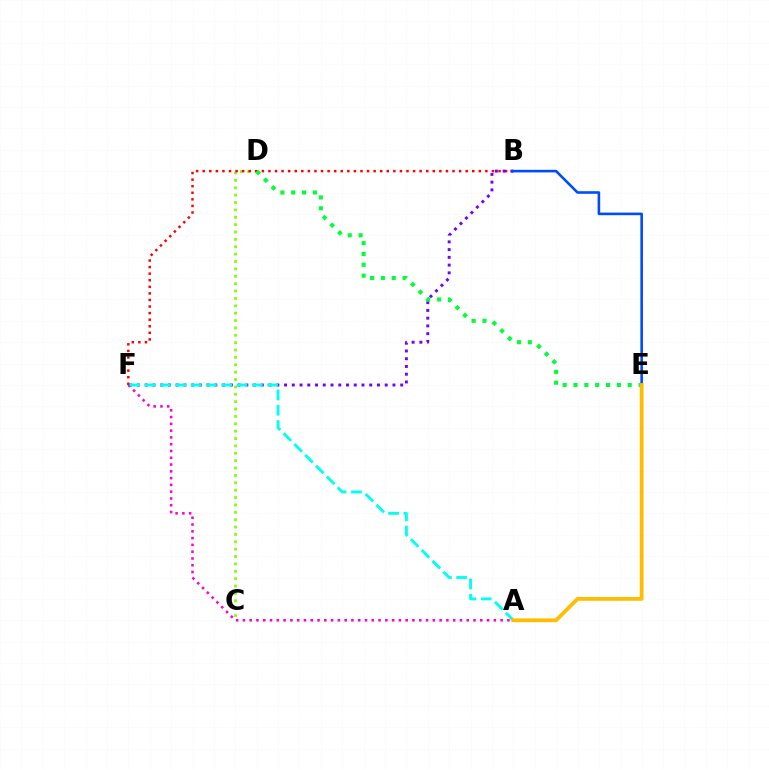{('C', 'D'): [{'color': '#84ff00', 'line_style': 'dotted', 'thickness': 2.0}], ('A', 'F'): [{'color': '#ff00cf', 'line_style': 'dotted', 'thickness': 1.84}, {'color': '#00fff6', 'line_style': 'dashed', 'thickness': 2.08}], ('B', 'F'): [{'color': '#ff0000', 'line_style': 'dotted', 'thickness': 1.79}, {'color': '#7200ff', 'line_style': 'dotted', 'thickness': 2.1}], ('D', 'E'): [{'color': '#00ff39', 'line_style': 'dotted', 'thickness': 2.95}], ('B', 'E'): [{'color': '#004bff', 'line_style': 'solid', 'thickness': 1.87}], ('A', 'E'): [{'color': '#ffbd00', 'line_style': 'solid', 'thickness': 2.72}]}